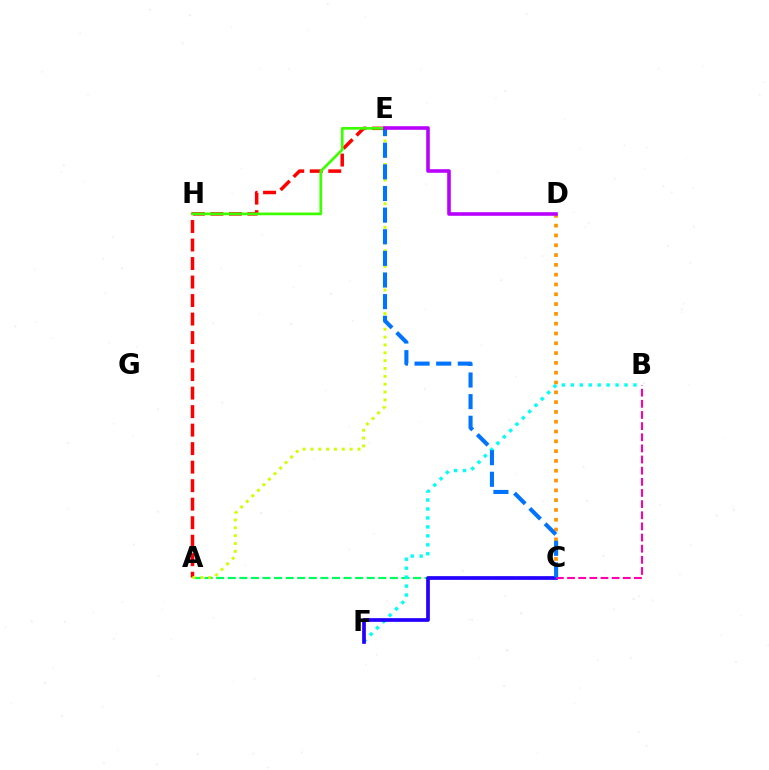{('C', 'D'): [{'color': '#ff9400', 'line_style': 'dotted', 'thickness': 2.66}], ('A', 'E'): [{'color': '#ff0000', 'line_style': 'dashed', 'thickness': 2.51}, {'color': '#d1ff00', 'line_style': 'dotted', 'thickness': 2.13}], ('A', 'C'): [{'color': '#00ff5c', 'line_style': 'dashed', 'thickness': 1.57}], ('B', 'F'): [{'color': '#00fff6', 'line_style': 'dotted', 'thickness': 2.43}], ('C', 'F'): [{'color': '#2500ff', 'line_style': 'solid', 'thickness': 2.67}], ('B', 'C'): [{'color': '#ff00ac', 'line_style': 'dashed', 'thickness': 1.51}], ('E', 'H'): [{'color': '#3dff00', 'line_style': 'solid', 'thickness': 1.96}], ('C', 'E'): [{'color': '#0074ff', 'line_style': 'dashed', 'thickness': 2.94}], ('D', 'E'): [{'color': '#b900ff', 'line_style': 'solid', 'thickness': 2.59}]}